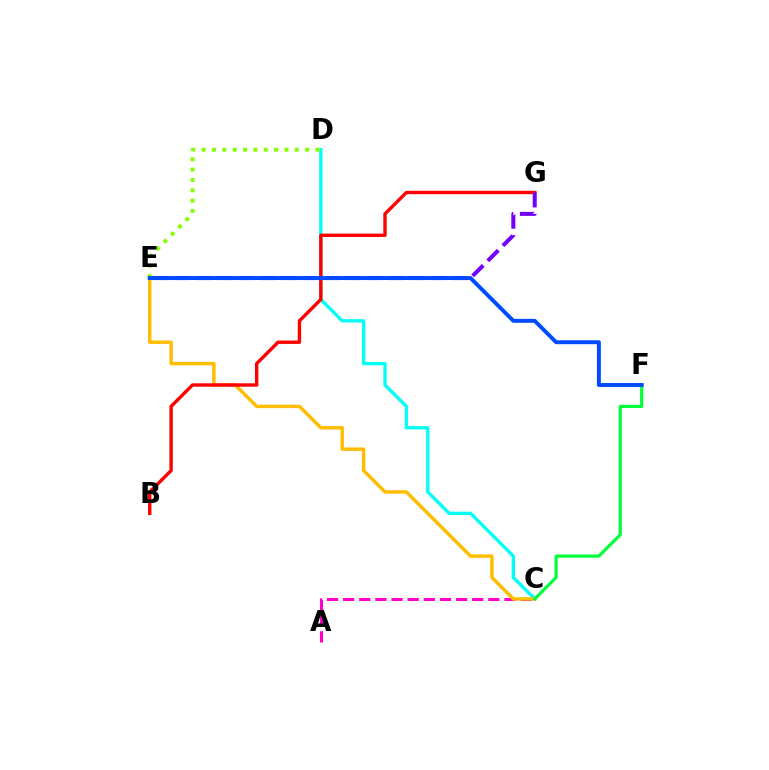{('A', 'C'): [{'color': '#ff00cf', 'line_style': 'dashed', 'thickness': 2.19}], ('C', 'D'): [{'color': '#00fff6', 'line_style': 'solid', 'thickness': 2.38}], ('C', 'E'): [{'color': '#ffbd00', 'line_style': 'solid', 'thickness': 2.48}], ('D', 'E'): [{'color': '#84ff00', 'line_style': 'dotted', 'thickness': 2.81}], ('B', 'G'): [{'color': '#ff0000', 'line_style': 'solid', 'thickness': 2.44}], ('C', 'F'): [{'color': '#00ff39', 'line_style': 'solid', 'thickness': 2.27}], ('E', 'G'): [{'color': '#7200ff', 'line_style': 'dashed', 'thickness': 2.9}], ('E', 'F'): [{'color': '#004bff', 'line_style': 'solid', 'thickness': 2.83}]}